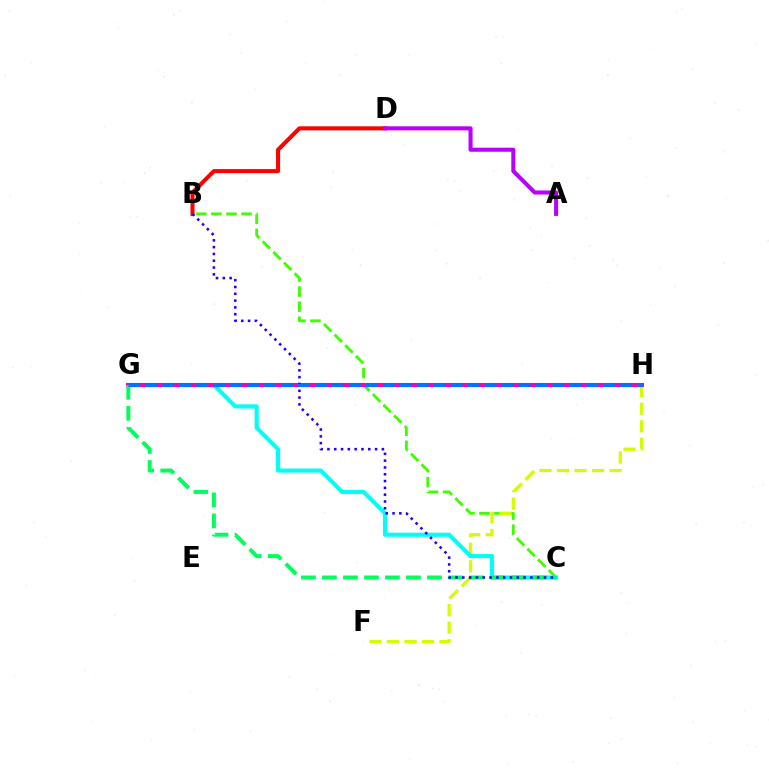{('B', 'C'): [{'color': '#3dff00', 'line_style': 'dashed', 'thickness': 2.05}, {'color': '#2500ff', 'line_style': 'dotted', 'thickness': 1.85}], ('F', 'H'): [{'color': '#d1ff00', 'line_style': 'dashed', 'thickness': 2.39}], ('G', 'H'): [{'color': '#ff9400', 'line_style': 'dashed', 'thickness': 1.74}, {'color': '#ff00ac', 'line_style': 'solid', 'thickness': 2.91}, {'color': '#0074ff', 'line_style': 'dashed', 'thickness': 2.3}], ('B', 'D'): [{'color': '#ff0000', 'line_style': 'solid', 'thickness': 2.91}], ('C', 'G'): [{'color': '#00fff6', 'line_style': 'solid', 'thickness': 2.97}, {'color': '#00ff5c', 'line_style': 'dashed', 'thickness': 2.85}], ('A', 'D'): [{'color': '#b900ff', 'line_style': 'solid', 'thickness': 2.92}]}